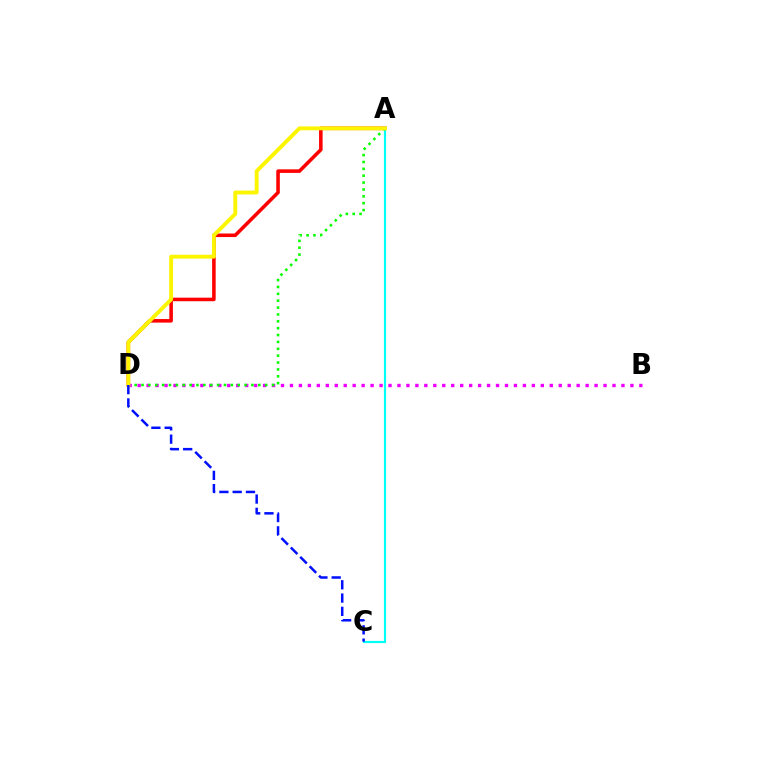{('A', 'D'): [{'color': '#ff0000', 'line_style': 'solid', 'thickness': 2.56}, {'color': '#08ff00', 'line_style': 'dotted', 'thickness': 1.87}, {'color': '#fcf500', 'line_style': 'solid', 'thickness': 2.8}], ('A', 'C'): [{'color': '#00fff6', 'line_style': 'solid', 'thickness': 1.57}], ('B', 'D'): [{'color': '#ee00ff', 'line_style': 'dotted', 'thickness': 2.43}], ('C', 'D'): [{'color': '#0010ff', 'line_style': 'dashed', 'thickness': 1.81}]}